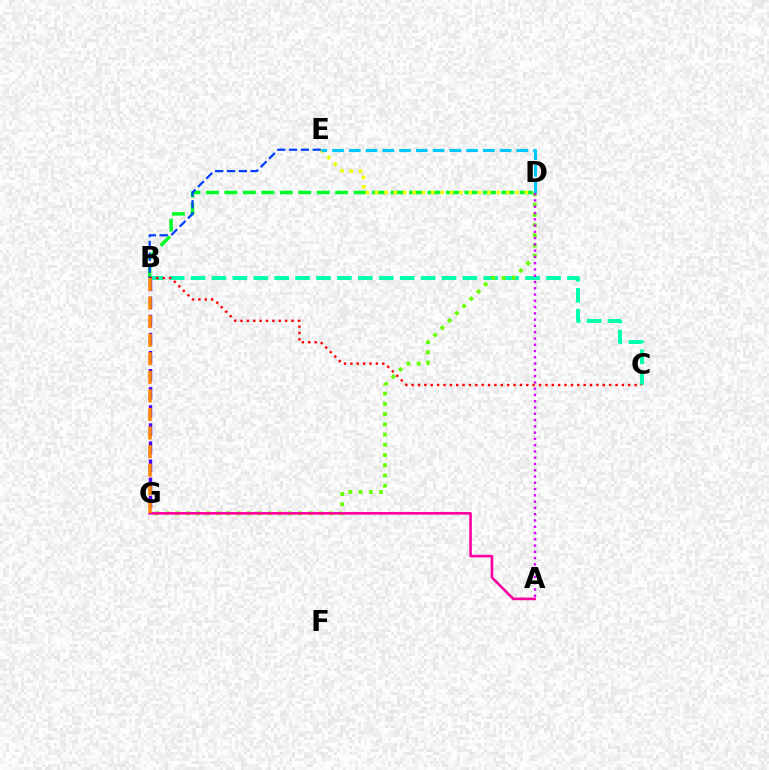{('B', 'G'): [{'color': '#4f00ff', 'line_style': 'dashed', 'thickness': 2.46}, {'color': '#ff8800', 'line_style': 'dashed', 'thickness': 2.52}], ('B', 'D'): [{'color': '#00ff27', 'line_style': 'dashed', 'thickness': 2.51}], ('B', 'C'): [{'color': '#00ffaf', 'line_style': 'dashed', 'thickness': 2.84}, {'color': '#ff0000', 'line_style': 'dotted', 'thickness': 1.73}], ('D', 'E'): [{'color': '#eeff00', 'line_style': 'dotted', 'thickness': 2.54}, {'color': '#00c7ff', 'line_style': 'dashed', 'thickness': 2.28}], ('D', 'G'): [{'color': '#66ff00', 'line_style': 'dotted', 'thickness': 2.78}], ('B', 'E'): [{'color': '#003fff', 'line_style': 'dashed', 'thickness': 1.61}], ('A', 'G'): [{'color': '#ff00a0', 'line_style': 'solid', 'thickness': 1.89}], ('A', 'D'): [{'color': '#d600ff', 'line_style': 'dotted', 'thickness': 1.7}]}